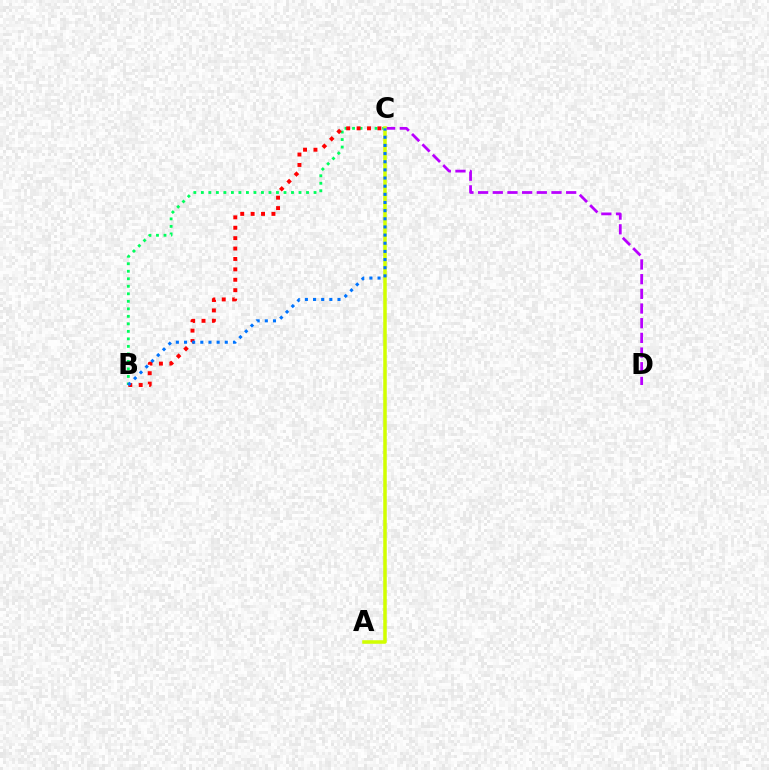{('C', 'D'): [{'color': '#b900ff', 'line_style': 'dashed', 'thickness': 1.99}], ('B', 'C'): [{'color': '#00ff5c', 'line_style': 'dotted', 'thickness': 2.04}, {'color': '#ff0000', 'line_style': 'dotted', 'thickness': 2.83}, {'color': '#0074ff', 'line_style': 'dotted', 'thickness': 2.21}], ('A', 'C'): [{'color': '#d1ff00', 'line_style': 'solid', 'thickness': 2.54}]}